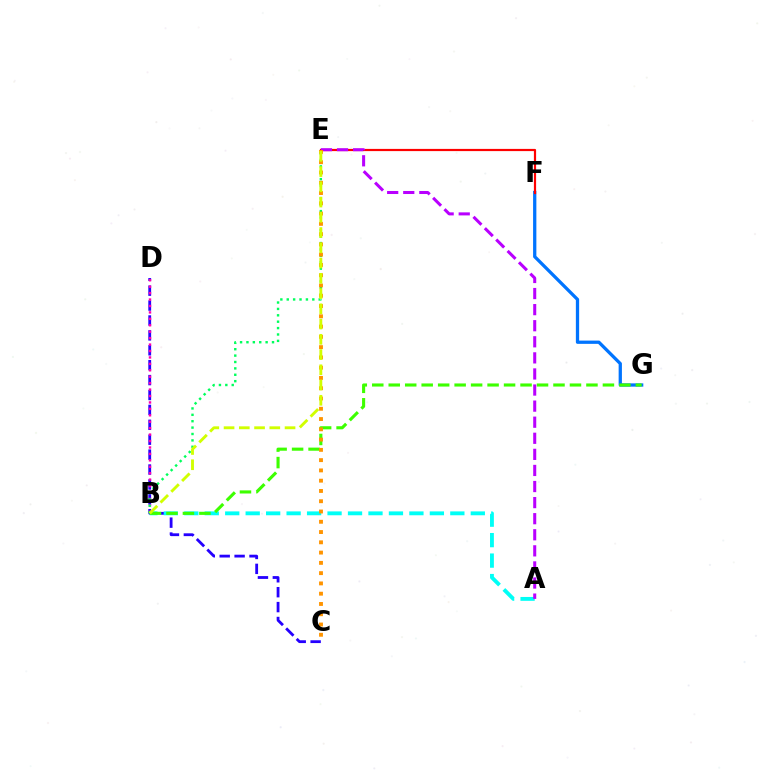{('F', 'G'): [{'color': '#0074ff', 'line_style': 'solid', 'thickness': 2.36}], ('C', 'D'): [{'color': '#2500ff', 'line_style': 'dashed', 'thickness': 2.02}], ('A', 'B'): [{'color': '#00fff6', 'line_style': 'dashed', 'thickness': 2.78}], ('B', 'D'): [{'color': '#ff00ac', 'line_style': 'dotted', 'thickness': 1.75}], ('E', 'F'): [{'color': '#ff0000', 'line_style': 'solid', 'thickness': 1.58}], ('B', 'E'): [{'color': '#00ff5c', 'line_style': 'dotted', 'thickness': 1.74}, {'color': '#d1ff00', 'line_style': 'dashed', 'thickness': 2.07}], ('B', 'G'): [{'color': '#3dff00', 'line_style': 'dashed', 'thickness': 2.24}], ('A', 'E'): [{'color': '#b900ff', 'line_style': 'dashed', 'thickness': 2.18}], ('C', 'E'): [{'color': '#ff9400', 'line_style': 'dotted', 'thickness': 2.79}]}